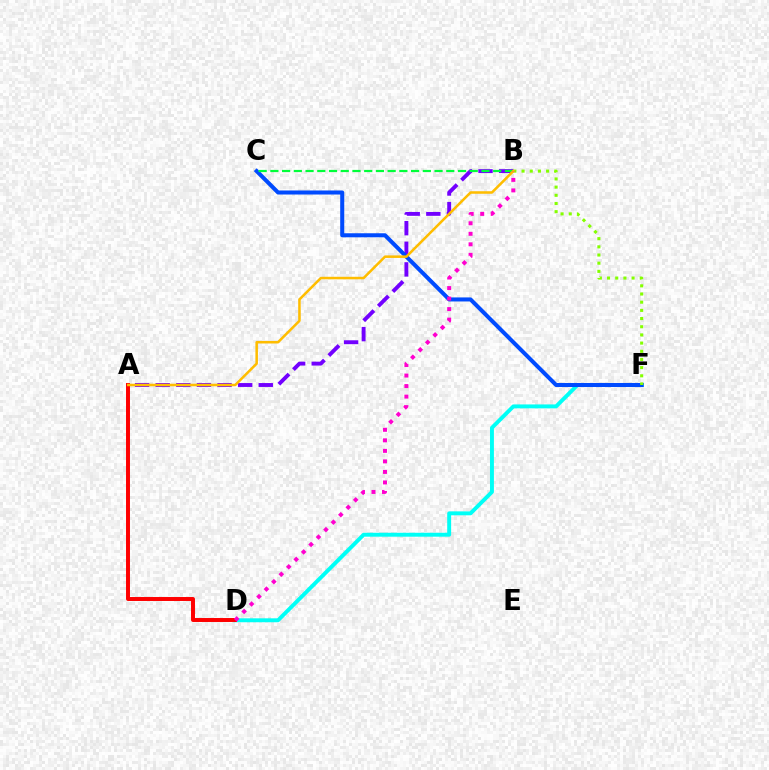{('D', 'F'): [{'color': '#00fff6', 'line_style': 'solid', 'thickness': 2.82}], ('A', 'B'): [{'color': '#7200ff', 'line_style': 'dashed', 'thickness': 2.8}, {'color': '#ffbd00', 'line_style': 'solid', 'thickness': 1.82}], ('C', 'F'): [{'color': '#004bff', 'line_style': 'solid', 'thickness': 2.91}], ('A', 'D'): [{'color': '#ff0000', 'line_style': 'solid', 'thickness': 2.85}], ('B', 'C'): [{'color': '#00ff39', 'line_style': 'dashed', 'thickness': 1.59}], ('B', 'F'): [{'color': '#84ff00', 'line_style': 'dotted', 'thickness': 2.22}], ('B', 'D'): [{'color': '#ff00cf', 'line_style': 'dotted', 'thickness': 2.86}]}